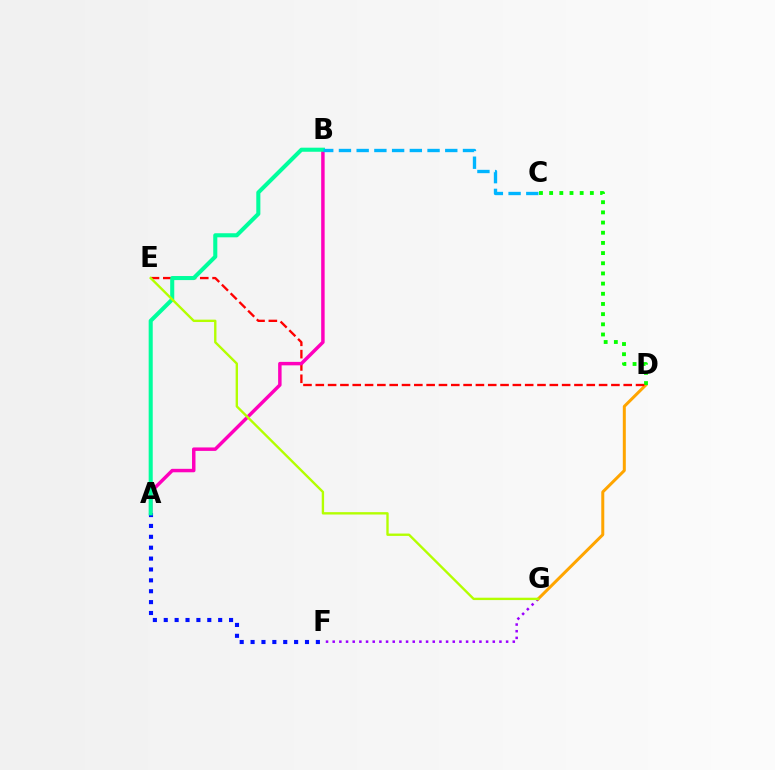{('F', 'G'): [{'color': '#9b00ff', 'line_style': 'dotted', 'thickness': 1.81}], ('D', 'G'): [{'color': '#ffa500', 'line_style': 'solid', 'thickness': 2.16}], ('C', 'D'): [{'color': '#08ff00', 'line_style': 'dotted', 'thickness': 2.76}], ('D', 'E'): [{'color': '#ff0000', 'line_style': 'dashed', 'thickness': 1.67}], ('A', 'B'): [{'color': '#ff00bd', 'line_style': 'solid', 'thickness': 2.49}, {'color': '#00ff9d', 'line_style': 'solid', 'thickness': 2.93}], ('A', 'F'): [{'color': '#0010ff', 'line_style': 'dotted', 'thickness': 2.96}], ('E', 'G'): [{'color': '#b3ff00', 'line_style': 'solid', 'thickness': 1.71}], ('B', 'C'): [{'color': '#00b5ff', 'line_style': 'dashed', 'thickness': 2.41}]}